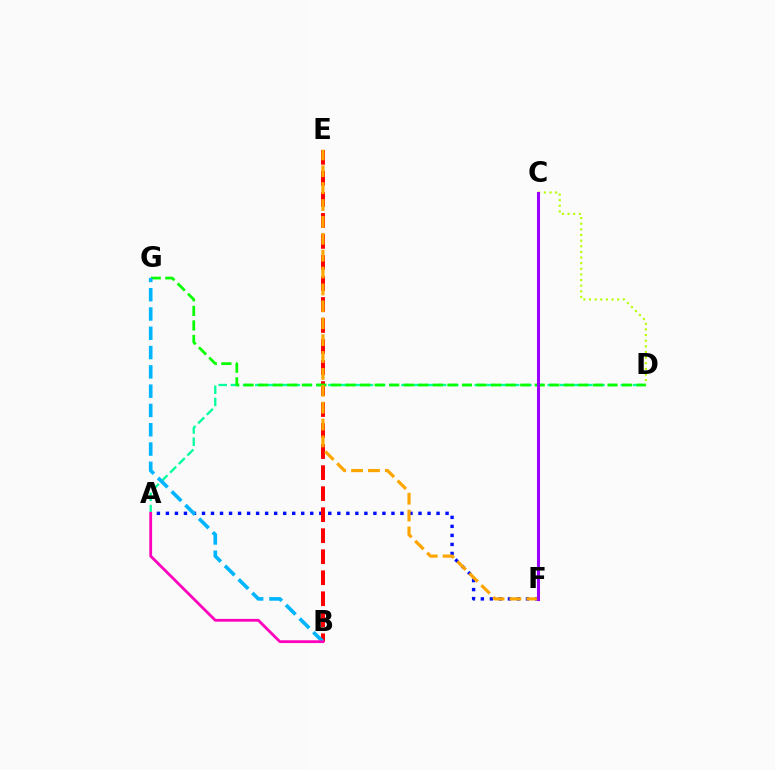{('A', 'F'): [{'color': '#0010ff', 'line_style': 'dotted', 'thickness': 2.45}], ('A', 'D'): [{'color': '#00ff9d', 'line_style': 'dashed', 'thickness': 1.66}], ('B', 'E'): [{'color': '#ff0000', 'line_style': 'dashed', 'thickness': 2.86}], ('D', 'G'): [{'color': '#08ff00', 'line_style': 'dashed', 'thickness': 1.98}], ('E', 'F'): [{'color': '#ffa500', 'line_style': 'dashed', 'thickness': 2.29}], ('B', 'G'): [{'color': '#00b5ff', 'line_style': 'dashed', 'thickness': 2.62}], ('A', 'B'): [{'color': '#ff00bd', 'line_style': 'solid', 'thickness': 2.01}], ('C', 'D'): [{'color': '#b3ff00', 'line_style': 'dotted', 'thickness': 1.53}], ('C', 'F'): [{'color': '#9b00ff', 'line_style': 'solid', 'thickness': 2.19}]}